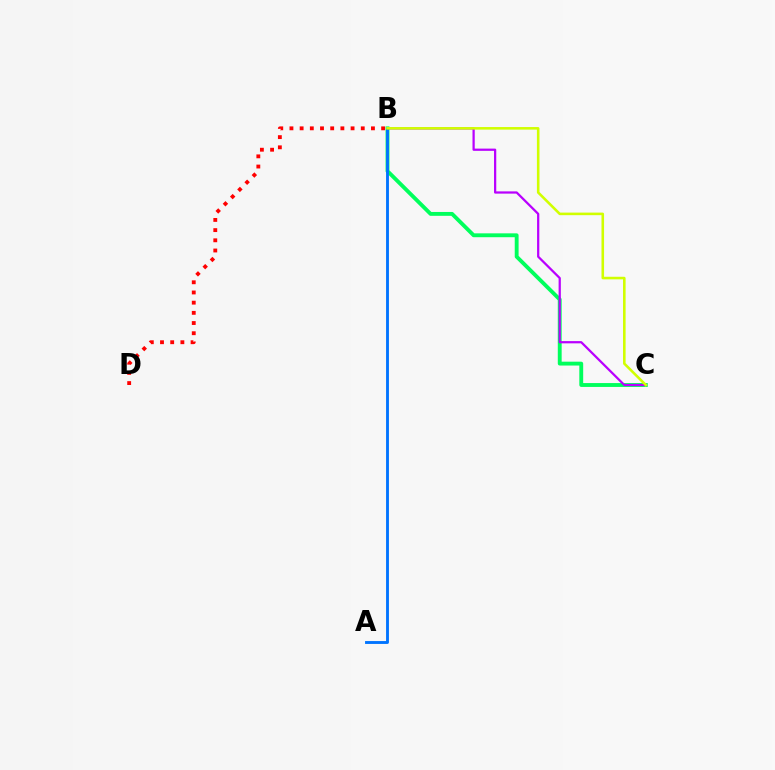{('B', 'D'): [{'color': '#ff0000', 'line_style': 'dotted', 'thickness': 2.77}], ('B', 'C'): [{'color': '#00ff5c', 'line_style': 'solid', 'thickness': 2.78}, {'color': '#b900ff', 'line_style': 'solid', 'thickness': 1.61}, {'color': '#d1ff00', 'line_style': 'solid', 'thickness': 1.85}], ('A', 'B'): [{'color': '#0074ff', 'line_style': 'solid', 'thickness': 2.06}]}